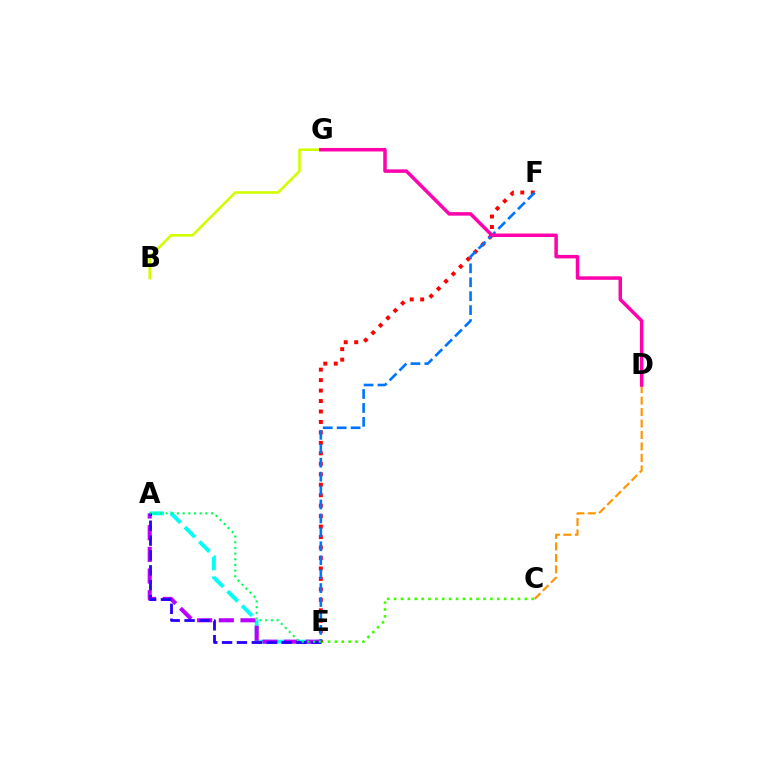{('A', 'E'): [{'color': '#00fff6', 'line_style': 'dashed', 'thickness': 2.78}, {'color': '#b900ff', 'line_style': 'dashed', 'thickness': 2.94}, {'color': '#2500ff', 'line_style': 'dashed', 'thickness': 2.02}, {'color': '#00ff5c', 'line_style': 'dotted', 'thickness': 1.54}], ('C', 'E'): [{'color': '#3dff00', 'line_style': 'dotted', 'thickness': 1.87}], ('B', 'G'): [{'color': '#d1ff00', 'line_style': 'solid', 'thickness': 1.88}], ('E', 'F'): [{'color': '#ff0000', 'line_style': 'dotted', 'thickness': 2.84}, {'color': '#0074ff', 'line_style': 'dashed', 'thickness': 1.89}], ('C', 'D'): [{'color': '#ff9400', 'line_style': 'dashed', 'thickness': 1.56}], ('D', 'G'): [{'color': '#ff00ac', 'line_style': 'solid', 'thickness': 2.51}]}